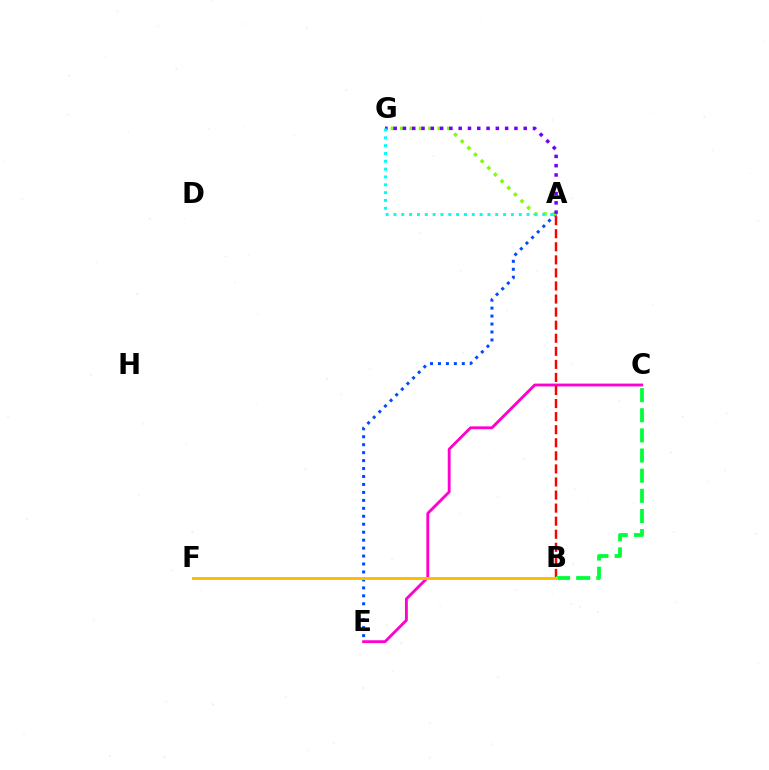{('C', 'E'): [{'color': '#ff00cf', 'line_style': 'solid', 'thickness': 2.05}], ('A', 'E'): [{'color': '#004bff', 'line_style': 'dotted', 'thickness': 2.16}], ('A', 'B'): [{'color': '#ff0000', 'line_style': 'dashed', 'thickness': 1.78}], ('B', 'C'): [{'color': '#00ff39', 'line_style': 'dashed', 'thickness': 2.74}], ('B', 'F'): [{'color': '#ffbd00', 'line_style': 'solid', 'thickness': 2.13}], ('A', 'G'): [{'color': '#84ff00', 'line_style': 'dotted', 'thickness': 2.55}, {'color': '#7200ff', 'line_style': 'dotted', 'thickness': 2.52}, {'color': '#00fff6', 'line_style': 'dotted', 'thickness': 2.13}]}